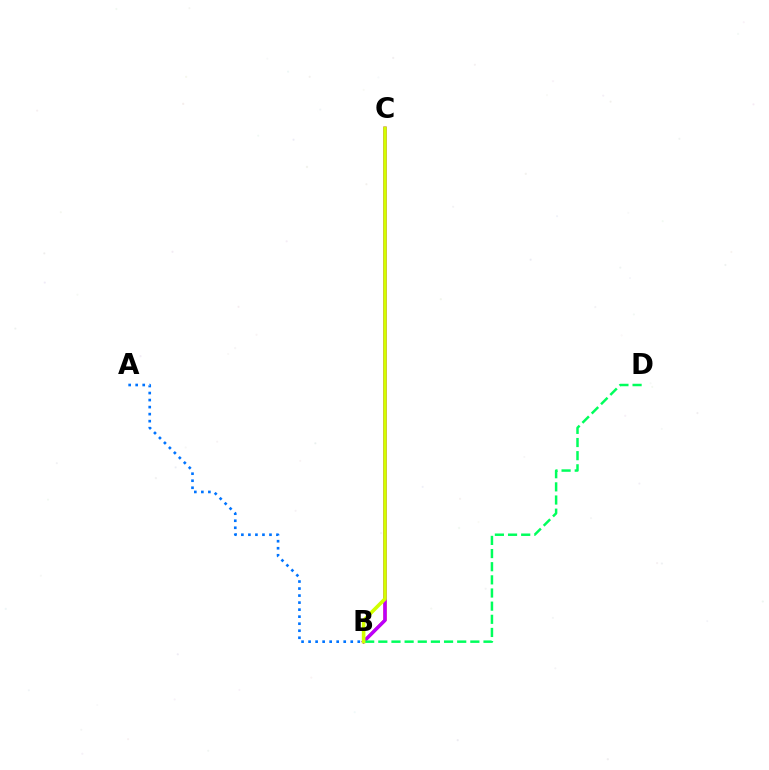{('B', 'C'): [{'color': '#ff0000', 'line_style': 'solid', 'thickness': 2.2}, {'color': '#b900ff', 'line_style': 'solid', 'thickness': 2.38}, {'color': '#d1ff00', 'line_style': 'solid', 'thickness': 2.58}], ('A', 'B'): [{'color': '#0074ff', 'line_style': 'dotted', 'thickness': 1.91}], ('B', 'D'): [{'color': '#00ff5c', 'line_style': 'dashed', 'thickness': 1.79}]}